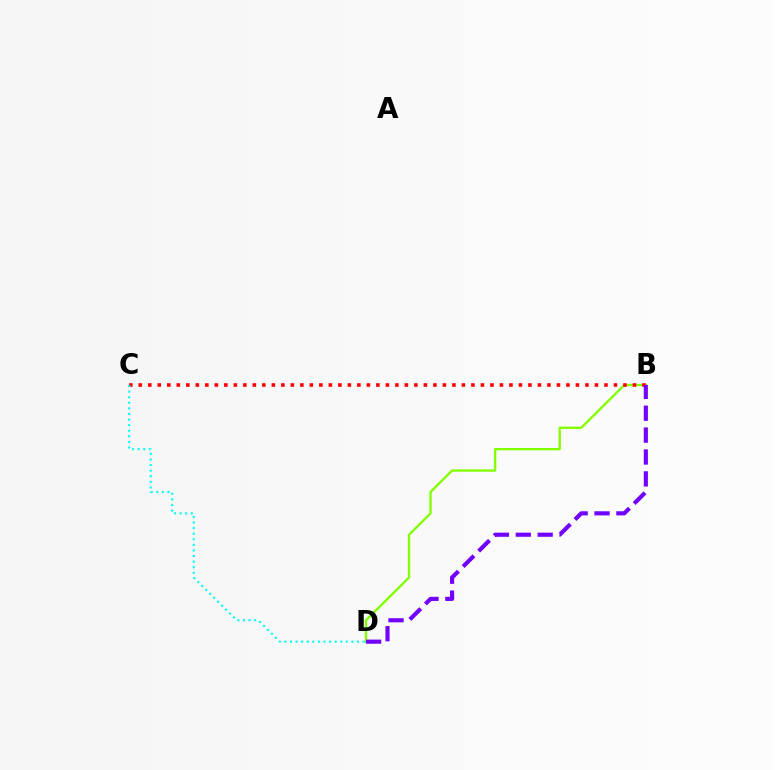{('B', 'D'): [{'color': '#84ff00', 'line_style': 'solid', 'thickness': 1.7}, {'color': '#7200ff', 'line_style': 'dashed', 'thickness': 2.97}], ('B', 'C'): [{'color': '#ff0000', 'line_style': 'dotted', 'thickness': 2.58}], ('C', 'D'): [{'color': '#00fff6', 'line_style': 'dotted', 'thickness': 1.52}]}